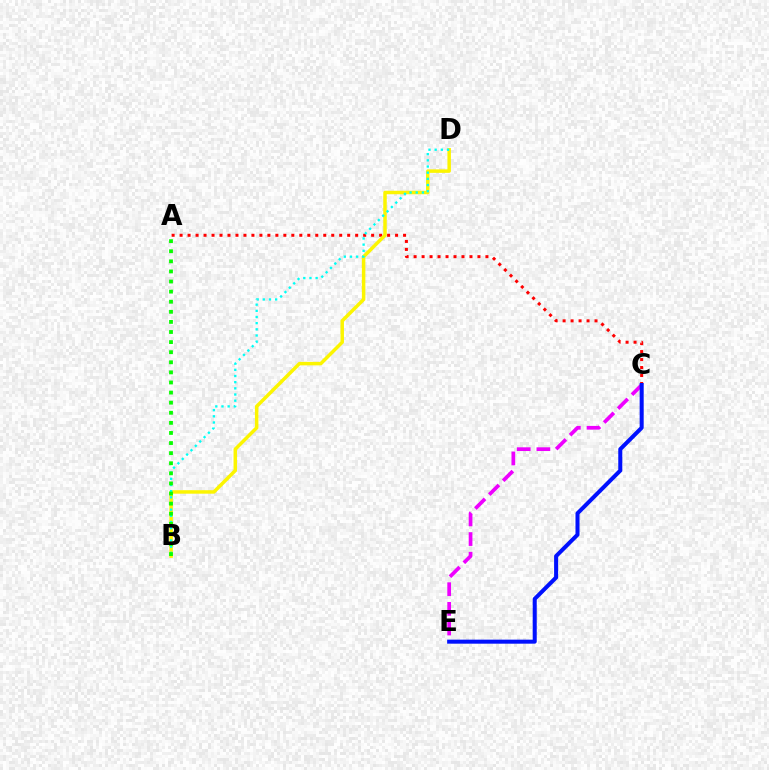{('A', 'C'): [{'color': '#ff0000', 'line_style': 'dotted', 'thickness': 2.17}], ('C', 'E'): [{'color': '#ee00ff', 'line_style': 'dashed', 'thickness': 2.67}, {'color': '#0010ff', 'line_style': 'solid', 'thickness': 2.9}], ('B', 'D'): [{'color': '#fcf500', 'line_style': 'solid', 'thickness': 2.51}, {'color': '#00fff6', 'line_style': 'dotted', 'thickness': 1.68}], ('A', 'B'): [{'color': '#08ff00', 'line_style': 'dotted', 'thickness': 2.74}]}